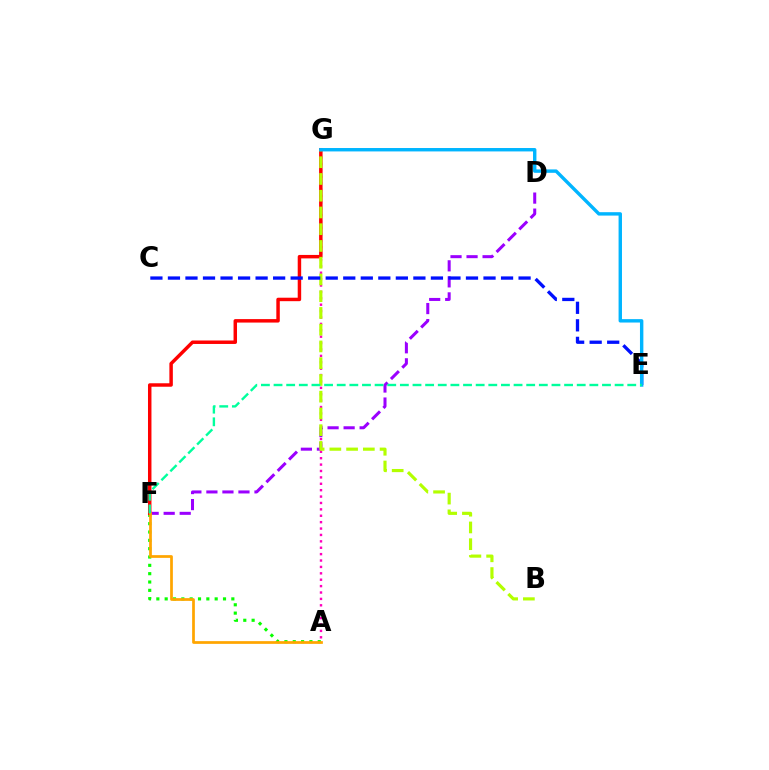{('D', 'F'): [{'color': '#9b00ff', 'line_style': 'dashed', 'thickness': 2.18}], ('A', 'G'): [{'color': '#ff00bd', 'line_style': 'dotted', 'thickness': 1.74}], ('A', 'F'): [{'color': '#08ff00', 'line_style': 'dotted', 'thickness': 2.26}, {'color': '#ffa500', 'line_style': 'solid', 'thickness': 1.96}], ('F', 'G'): [{'color': '#ff0000', 'line_style': 'solid', 'thickness': 2.5}], ('B', 'G'): [{'color': '#b3ff00', 'line_style': 'dashed', 'thickness': 2.28}], ('C', 'E'): [{'color': '#0010ff', 'line_style': 'dashed', 'thickness': 2.38}], ('E', 'G'): [{'color': '#00b5ff', 'line_style': 'solid', 'thickness': 2.45}], ('E', 'F'): [{'color': '#00ff9d', 'line_style': 'dashed', 'thickness': 1.72}]}